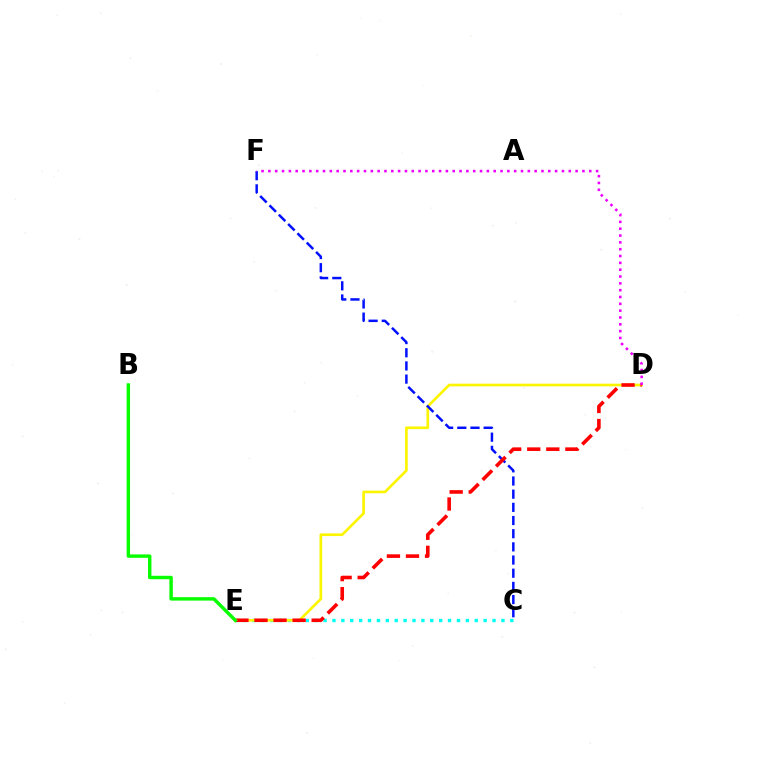{('C', 'E'): [{'color': '#00fff6', 'line_style': 'dotted', 'thickness': 2.42}], ('D', 'E'): [{'color': '#fcf500', 'line_style': 'solid', 'thickness': 1.92}, {'color': '#ff0000', 'line_style': 'dashed', 'thickness': 2.59}], ('C', 'F'): [{'color': '#0010ff', 'line_style': 'dashed', 'thickness': 1.79}], ('D', 'F'): [{'color': '#ee00ff', 'line_style': 'dotted', 'thickness': 1.85}], ('B', 'E'): [{'color': '#08ff00', 'line_style': 'solid', 'thickness': 2.47}]}